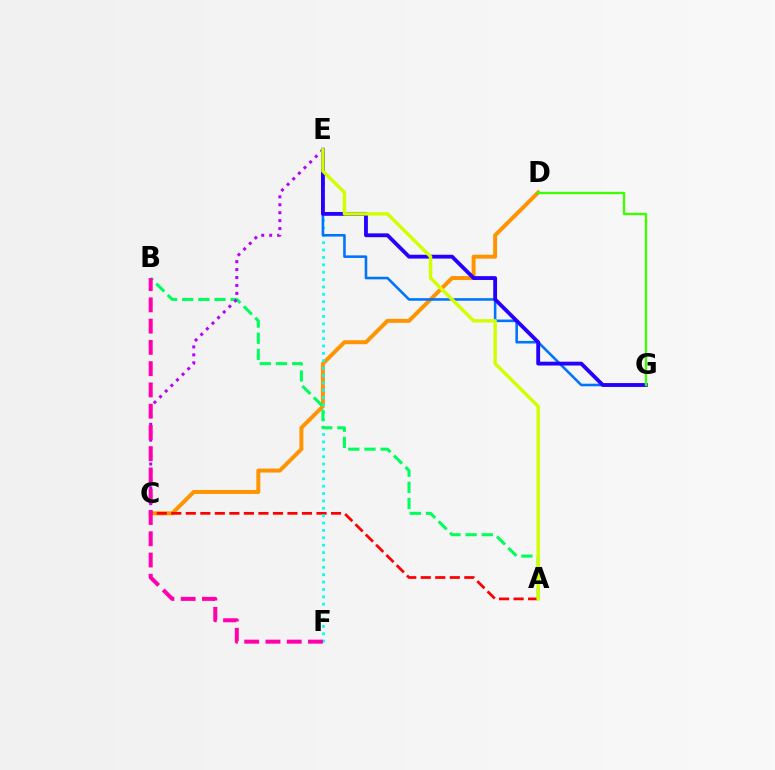{('C', 'D'): [{'color': '#ff9400', 'line_style': 'solid', 'thickness': 2.86}], ('A', 'C'): [{'color': '#ff0000', 'line_style': 'dashed', 'thickness': 1.97}], ('E', 'F'): [{'color': '#00fff6', 'line_style': 'dotted', 'thickness': 2.0}], ('A', 'B'): [{'color': '#00ff5c', 'line_style': 'dashed', 'thickness': 2.19}], ('E', 'G'): [{'color': '#0074ff', 'line_style': 'solid', 'thickness': 1.86}, {'color': '#2500ff', 'line_style': 'solid', 'thickness': 2.76}], ('C', 'E'): [{'color': '#b900ff', 'line_style': 'dotted', 'thickness': 2.16}], ('A', 'E'): [{'color': '#d1ff00', 'line_style': 'solid', 'thickness': 2.46}], ('B', 'F'): [{'color': '#ff00ac', 'line_style': 'dashed', 'thickness': 2.89}], ('D', 'G'): [{'color': '#3dff00', 'line_style': 'solid', 'thickness': 1.68}]}